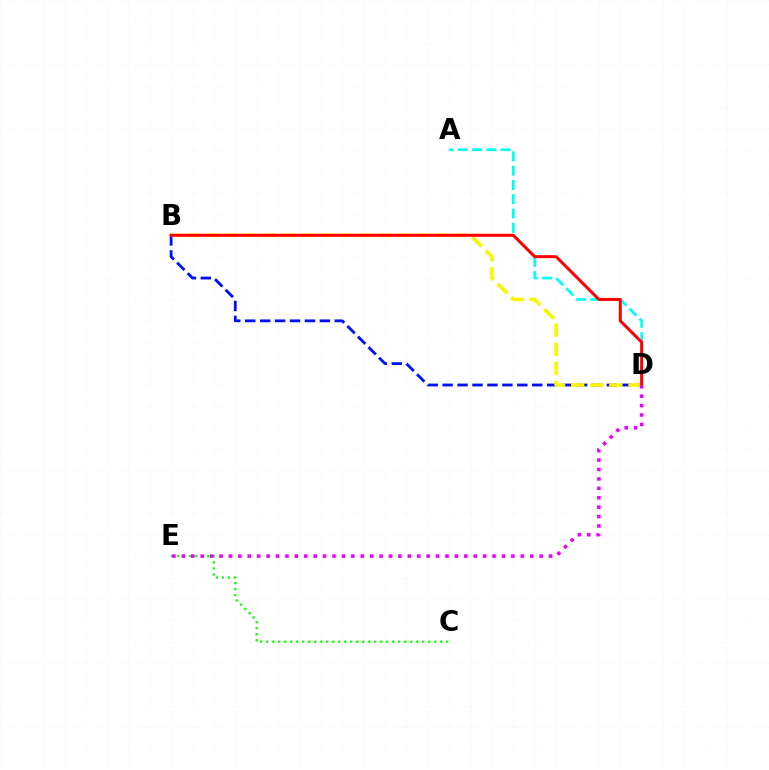{('C', 'E'): [{'color': '#08ff00', 'line_style': 'dotted', 'thickness': 1.63}], ('B', 'D'): [{'color': '#0010ff', 'line_style': 'dashed', 'thickness': 2.03}, {'color': '#fcf500', 'line_style': 'dashed', 'thickness': 2.6}, {'color': '#ff0000', 'line_style': 'solid', 'thickness': 2.15}], ('A', 'D'): [{'color': '#00fff6', 'line_style': 'dashed', 'thickness': 1.94}], ('D', 'E'): [{'color': '#ee00ff', 'line_style': 'dotted', 'thickness': 2.56}]}